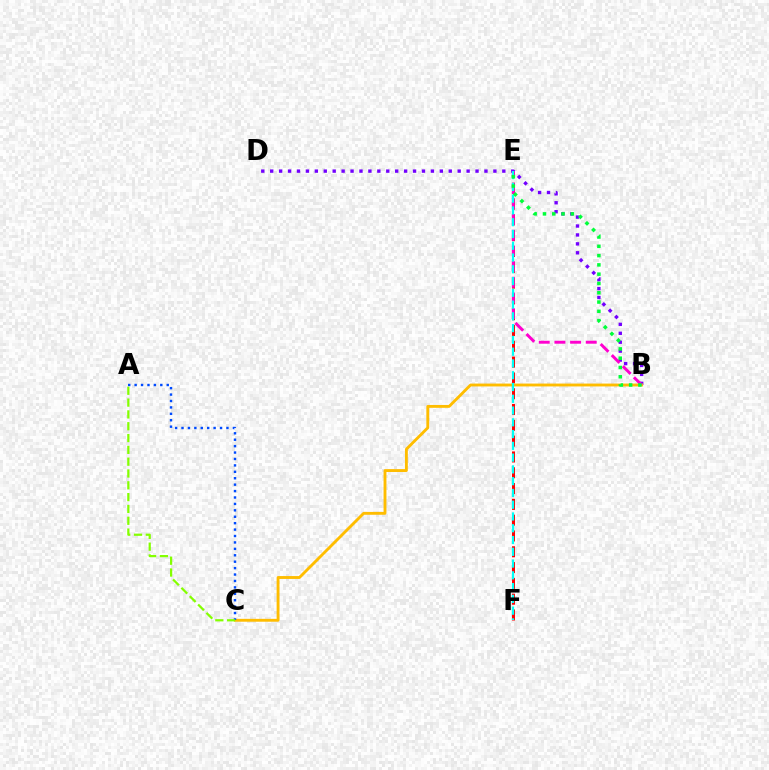{('E', 'F'): [{'color': '#ff0000', 'line_style': 'dashed', 'thickness': 2.15}, {'color': '#00fff6', 'line_style': 'dashed', 'thickness': 1.6}], ('B', 'D'): [{'color': '#7200ff', 'line_style': 'dotted', 'thickness': 2.43}], ('B', 'C'): [{'color': '#ffbd00', 'line_style': 'solid', 'thickness': 2.06}], ('A', 'C'): [{'color': '#004bff', 'line_style': 'dotted', 'thickness': 1.74}, {'color': '#84ff00', 'line_style': 'dashed', 'thickness': 1.61}], ('B', 'E'): [{'color': '#ff00cf', 'line_style': 'dashed', 'thickness': 2.13}, {'color': '#00ff39', 'line_style': 'dotted', 'thickness': 2.52}]}